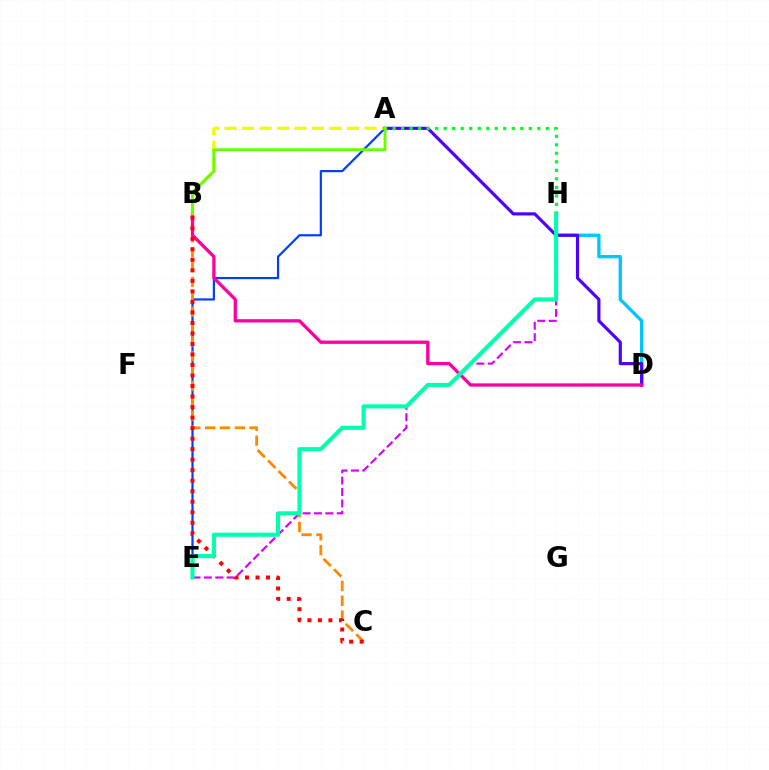{('A', 'E'): [{'color': '#003fff', 'line_style': 'solid', 'thickness': 1.59}], ('A', 'B'): [{'color': '#eeff00', 'line_style': 'dashed', 'thickness': 2.38}, {'color': '#66ff00', 'line_style': 'solid', 'thickness': 2.07}], ('D', 'H'): [{'color': '#00c7ff', 'line_style': 'solid', 'thickness': 2.41}], ('E', 'H'): [{'color': '#d600ff', 'line_style': 'dashed', 'thickness': 1.55}, {'color': '#00ffaf', 'line_style': 'solid', 'thickness': 2.96}], ('A', 'D'): [{'color': '#4f00ff', 'line_style': 'solid', 'thickness': 2.27}], ('B', 'C'): [{'color': '#ff8800', 'line_style': 'dashed', 'thickness': 2.02}, {'color': '#ff0000', 'line_style': 'dotted', 'thickness': 2.86}], ('B', 'D'): [{'color': '#ff00a0', 'line_style': 'solid', 'thickness': 2.37}], ('A', 'H'): [{'color': '#00ff27', 'line_style': 'dotted', 'thickness': 2.31}]}